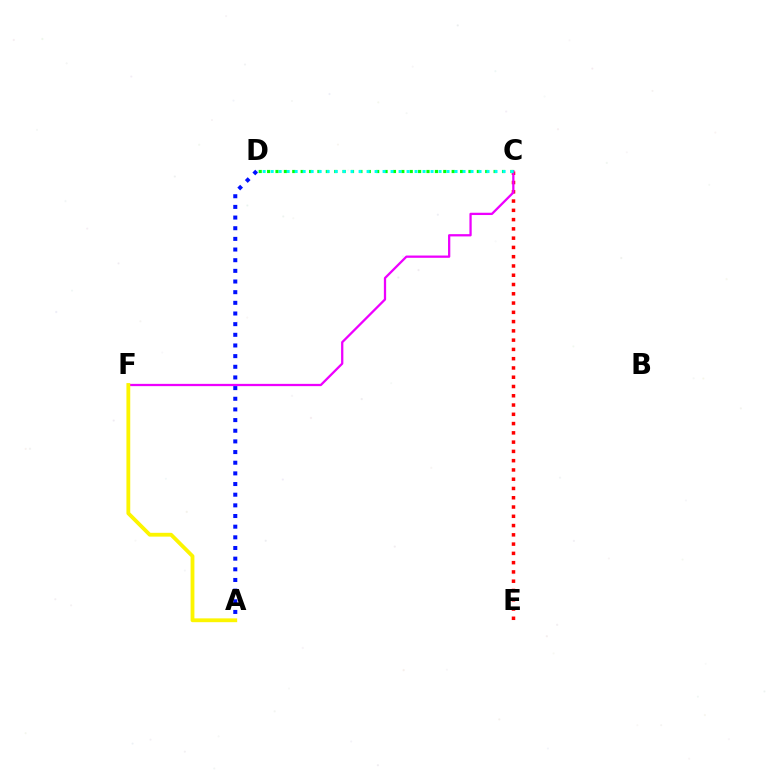{('C', 'E'): [{'color': '#ff0000', 'line_style': 'dotted', 'thickness': 2.52}], ('C', 'F'): [{'color': '#ee00ff', 'line_style': 'solid', 'thickness': 1.64}], ('A', 'F'): [{'color': '#fcf500', 'line_style': 'solid', 'thickness': 2.74}], ('A', 'D'): [{'color': '#0010ff', 'line_style': 'dotted', 'thickness': 2.9}], ('C', 'D'): [{'color': '#08ff00', 'line_style': 'dotted', 'thickness': 2.28}, {'color': '#00fff6', 'line_style': 'dotted', 'thickness': 2.17}]}